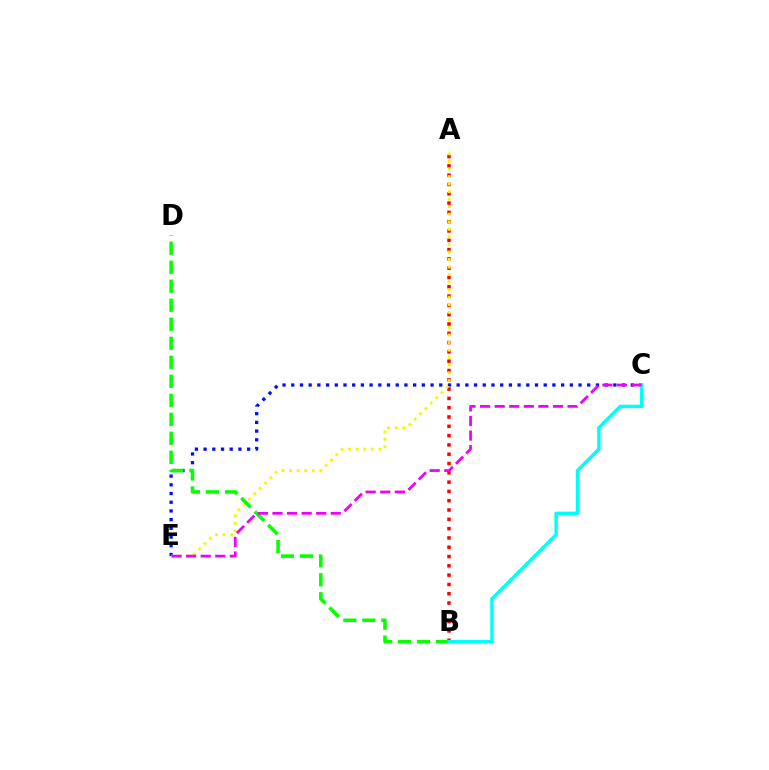{('C', 'E'): [{'color': '#0010ff', 'line_style': 'dotted', 'thickness': 2.37}, {'color': '#ee00ff', 'line_style': 'dashed', 'thickness': 1.98}], ('A', 'B'): [{'color': '#ff0000', 'line_style': 'dotted', 'thickness': 2.53}], ('A', 'E'): [{'color': '#fcf500', 'line_style': 'dotted', 'thickness': 2.05}], ('B', 'D'): [{'color': '#08ff00', 'line_style': 'dashed', 'thickness': 2.58}], ('B', 'C'): [{'color': '#00fff6', 'line_style': 'solid', 'thickness': 2.46}]}